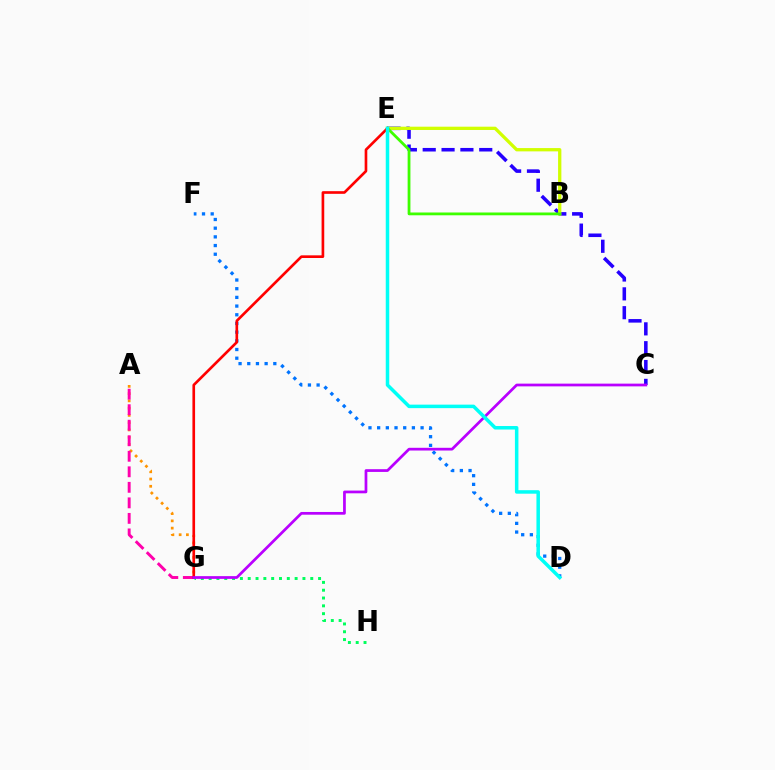{('D', 'F'): [{'color': '#0074ff', 'line_style': 'dotted', 'thickness': 2.36}], ('G', 'H'): [{'color': '#00ff5c', 'line_style': 'dotted', 'thickness': 2.12}], ('C', 'E'): [{'color': '#2500ff', 'line_style': 'dashed', 'thickness': 2.56}], ('A', 'G'): [{'color': '#ff9400', 'line_style': 'dotted', 'thickness': 1.97}, {'color': '#ff00ac', 'line_style': 'dashed', 'thickness': 2.11}], ('B', 'E'): [{'color': '#d1ff00', 'line_style': 'solid', 'thickness': 2.37}, {'color': '#3dff00', 'line_style': 'solid', 'thickness': 2.01}], ('E', 'G'): [{'color': '#ff0000', 'line_style': 'solid', 'thickness': 1.91}], ('C', 'G'): [{'color': '#b900ff', 'line_style': 'solid', 'thickness': 1.97}], ('D', 'E'): [{'color': '#00fff6', 'line_style': 'solid', 'thickness': 2.52}]}